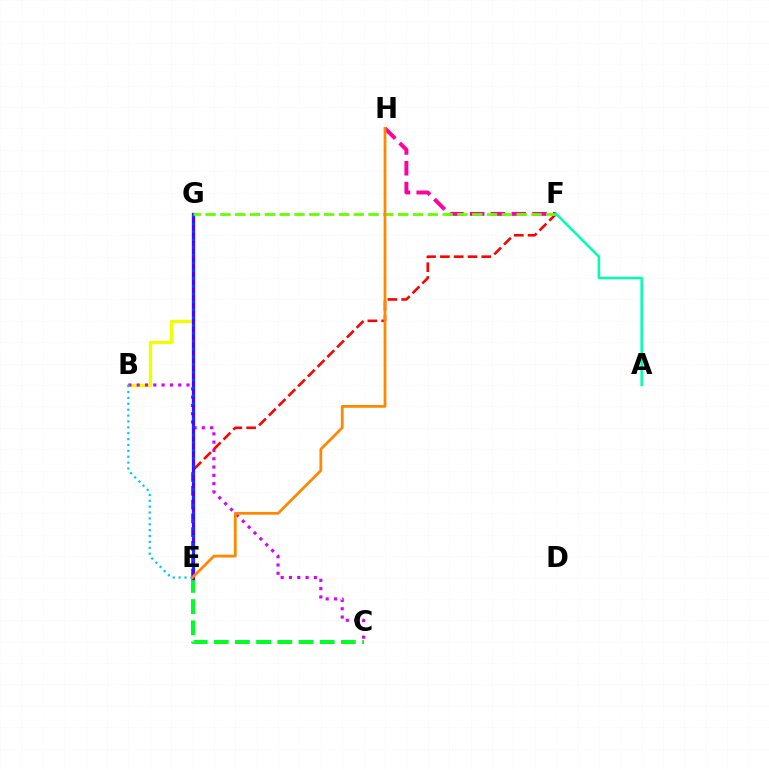{('B', 'G'): [{'color': '#eeff00', 'line_style': 'solid', 'thickness': 2.39}], ('C', 'E'): [{'color': '#00ff27', 'line_style': 'dashed', 'thickness': 2.88}], ('F', 'H'): [{'color': '#ff00a0', 'line_style': 'dashed', 'thickness': 2.82}], ('B', 'C'): [{'color': '#d600ff', 'line_style': 'dotted', 'thickness': 2.26}], ('E', 'F'): [{'color': '#ff0000', 'line_style': 'dashed', 'thickness': 1.87}], ('E', 'G'): [{'color': '#4f00ff', 'line_style': 'solid', 'thickness': 2.34}, {'color': '#003fff', 'line_style': 'dotted', 'thickness': 2.12}], ('B', 'E'): [{'color': '#00c7ff', 'line_style': 'dotted', 'thickness': 1.6}], ('F', 'G'): [{'color': '#66ff00', 'line_style': 'dashed', 'thickness': 2.01}], ('E', 'H'): [{'color': '#ff8800', 'line_style': 'solid', 'thickness': 1.99}], ('A', 'F'): [{'color': '#00ffaf', 'line_style': 'solid', 'thickness': 1.82}]}